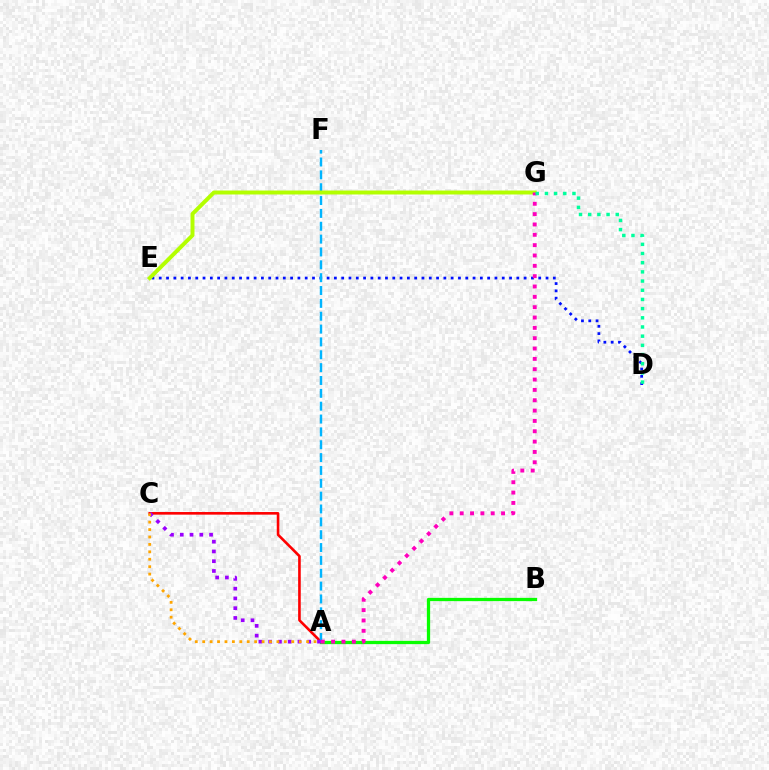{('A', 'C'): [{'color': '#ff0000', 'line_style': 'solid', 'thickness': 1.88}, {'color': '#9b00ff', 'line_style': 'dotted', 'thickness': 2.65}, {'color': '#ffa500', 'line_style': 'dotted', 'thickness': 2.02}], ('A', 'B'): [{'color': '#08ff00', 'line_style': 'solid', 'thickness': 2.35}], ('D', 'E'): [{'color': '#0010ff', 'line_style': 'dotted', 'thickness': 1.98}], ('A', 'F'): [{'color': '#00b5ff', 'line_style': 'dashed', 'thickness': 1.75}], ('E', 'G'): [{'color': '#b3ff00', 'line_style': 'solid', 'thickness': 2.85}], ('A', 'G'): [{'color': '#ff00bd', 'line_style': 'dotted', 'thickness': 2.81}], ('D', 'G'): [{'color': '#00ff9d', 'line_style': 'dotted', 'thickness': 2.49}]}